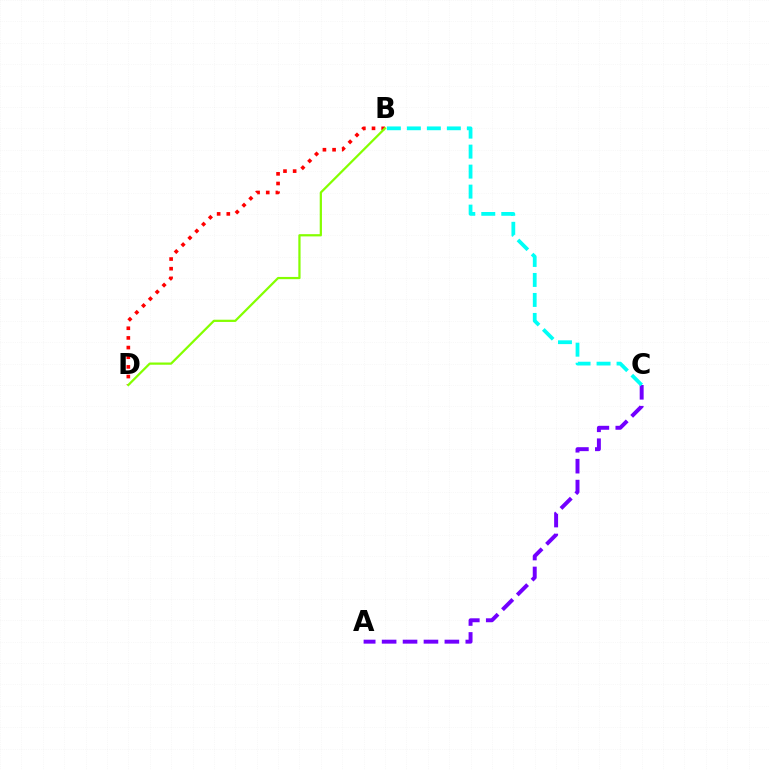{('B', 'D'): [{'color': '#ff0000', 'line_style': 'dotted', 'thickness': 2.62}, {'color': '#84ff00', 'line_style': 'solid', 'thickness': 1.61}], ('A', 'C'): [{'color': '#7200ff', 'line_style': 'dashed', 'thickness': 2.84}], ('B', 'C'): [{'color': '#00fff6', 'line_style': 'dashed', 'thickness': 2.72}]}